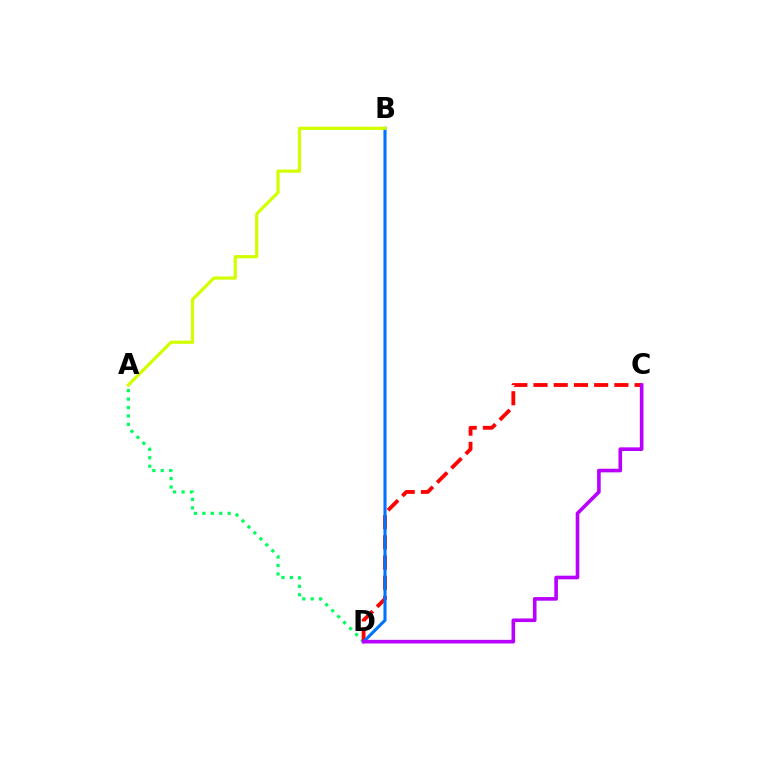{('A', 'D'): [{'color': '#00ff5c', 'line_style': 'dotted', 'thickness': 2.29}], ('C', 'D'): [{'color': '#ff0000', 'line_style': 'dashed', 'thickness': 2.75}, {'color': '#b900ff', 'line_style': 'solid', 'thickness': 2.61}], ('B', 'D'): [{'color': '#0074ff', 'line_style': 'solid', 'thickness': 2.24}], ('A', 'B'): [{'color': '#d1ff00', 'line_style': 'solid', 'thickness': 2.3}]}